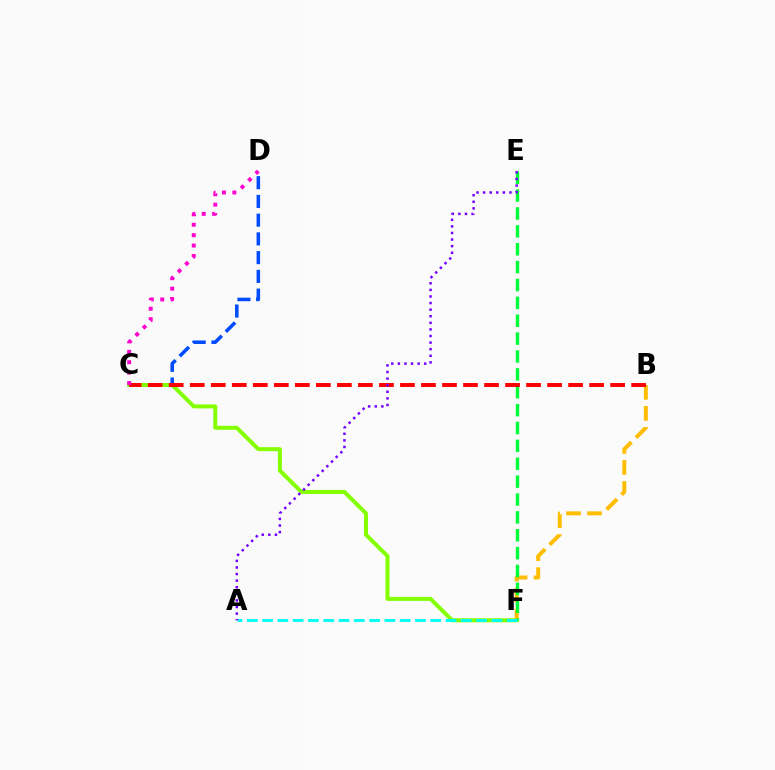{('C', 'D'): [{'color': '#004bff', 'line_style': 'dashed', 'thickness': 2.55}, {'color': '#ff00cf', 'line_style': 'dotted', 'thickness': 2.83}], ('C', 'F'): [{'color': '#84ff00', 'line_style': 'solid', 'thickness': 2.88}], ('B', 'F'): [{'color': '#ffbd00', 'line_style': 'dashed', 'thickness': 2.86}], ('E', 'F'): [{'color': '#00ff39', 'line_style': 'dashed', 'thickness': 2.43}], ('B', 'C'): [{'color': '#ff0000', 'line_style': 'dashed', 'thickness': 2.86}], ('A', 'F'): [{'color': '#00fff6', 'line_style': 'dashed', 'thickness': 2.08}], ('A', 'E'): [{'color': '#7200ff', 'line_style': 'dotted', 'thickness': 1.79}]}